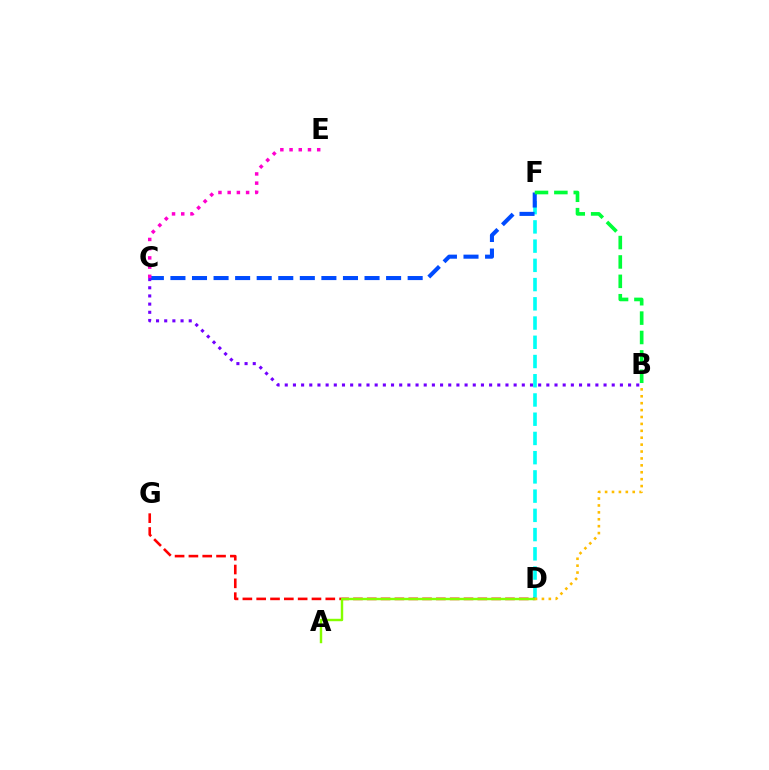{('D', 'F'): [{'color': '#00fff6', 'line_style': 'dashed', 'thickness': 2.61}], ('C', 'F'): [{'color': '#004bff', 'line_style': 'dashed', 'thickness': 2.93}], ('D', 'G'): [{'color': '#ff0000', 'line_style': 'dashed', 'thickness': 1.88}], ('B', 'C'): [{'color': '#7200ff', 'line_style': 'dotted', 'thickness': 2.22}], ('C', 'E'): [{'color': '#ff00cf', 'line_style': 'dotted', 'thickness': 2.5}], ('A', 'D'): [{'color': '#84ff00', 'line_style': 'solid', 'thickness': 1.75}], ('B', 'F'): [{'color': '#00ff39', 'line_style': 'dashed', 'thickness': 2.63}], ('B', 'D'): [{'color': '#ffbd00', 'line_style': 'dotted', 'thickness': 1.88}]}